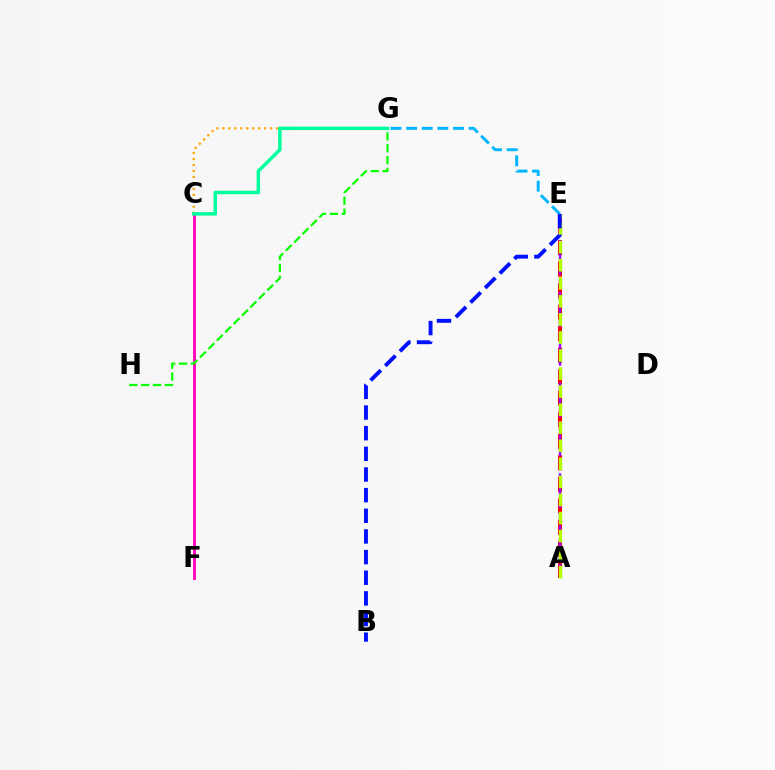{('C', 'F'): [{'color': '#ff00bd', 'line_style': 'solid', 'thickness': 2.07}], ('A', 'E'): [{'color': '#ff0000', 'line_style': 'dashed', 'thickness': 2.92}, {'color': '#9b00ff', 'line_style': 'dashed', 'thickness': 1.76}, {'color': '#b3ff00', 'line_style': 'dashed', 'thickness': 2.45}], ('C', 'G'): [{'color': '#ffa500', 'line_style': 'dotted', 'thickness': 1.62}, {'color': '#00ff9d', 'line_style': 'solid', 'thickness': 2.49}], ('G', 'H'): [{'color': '#08ff00', 'line_style': 'dashed', 'thickness': 1.61}], ('E', 'G'): [{'color': '#00b5ff', 'line_style': 'dashed', 'thickness': 2.12}], ('B', 'E'): [{'color': '#0010ff', 'line_style': 'dashed', 'thickness': 2.81}]}